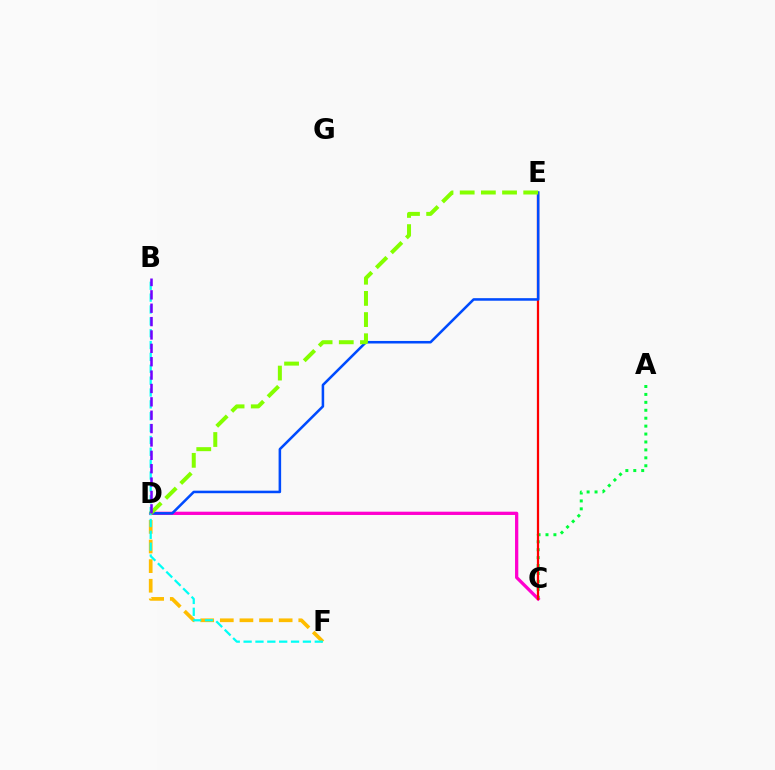{('A', 'C'): [{'color': '#00ff39', 'line_style': 'dotted', 'thickness': 2.15}], ('C', 'D'): [{'color': '#ff00cf', 'line_style': 'solid', 'thickness': 2.35}], ('C', 'E'): [{'color': '#ff0000', 'line_style': 'solid', 'thickness': 1.62}], ('D', 'F'): [{'color': '#ffbd00', 'line_style': 'dashed', 'thickness': 2.66}], ('D', 'E'): [{'color': '#004bff', 'line_style': 'solid', 'thickness': 1.83}, {'color': '#84ff00', 'line_style': 'dashed', 'thickness': 2.88}], ('B', 'F'): [{'color': '#00fff6', 'line_style': 'dashed', 'thickness': 1.61}], ('B', 'D'): [{'color': '#7200ff', 'line_style': 'dashed', 'thickness': 1.82}]}